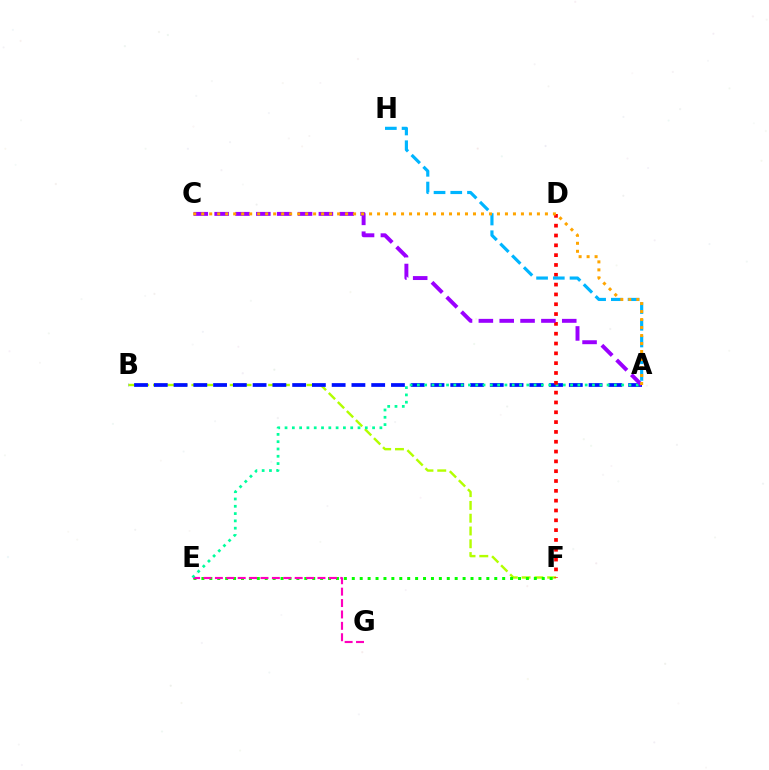{('B', 'F'): [{'color': '#b3ff00', 'line_style': 'dashed', 'thickness': 1.74}], ('E', 'F'): [{'color': '#08ff00', 'line_style': 'dotted', 'thickness': 2.15}], ('A', 'B'): [{'color': '#0010ff', 'line_style': 'dashed', 'thickness': 2.68}], ('E', 'G'): [{'color': '#ff00bd', 'line_style': 'dashed', 'thickness': 1.55}], ('A', 'E'): [{'color': '#00ff9d', 'line_style': 'dotted', 'thickness': 1.98}], ('D', 'F'): [{'color': '#ff0000', 'line_style': 'dotted', 'thickness': 2.67}], ('A', 'H'): [{'color': '#00b5ff', 'line_style': 'dashed', 'thickness': 2.27}], ('A', 'C'): [{'color': '#9b00ff', 'line_style': 'dashed', 'thickness': 2.83}, {'color': '#ffa500', 'line_style': 'dotted', 'thickness': 2.17}]}